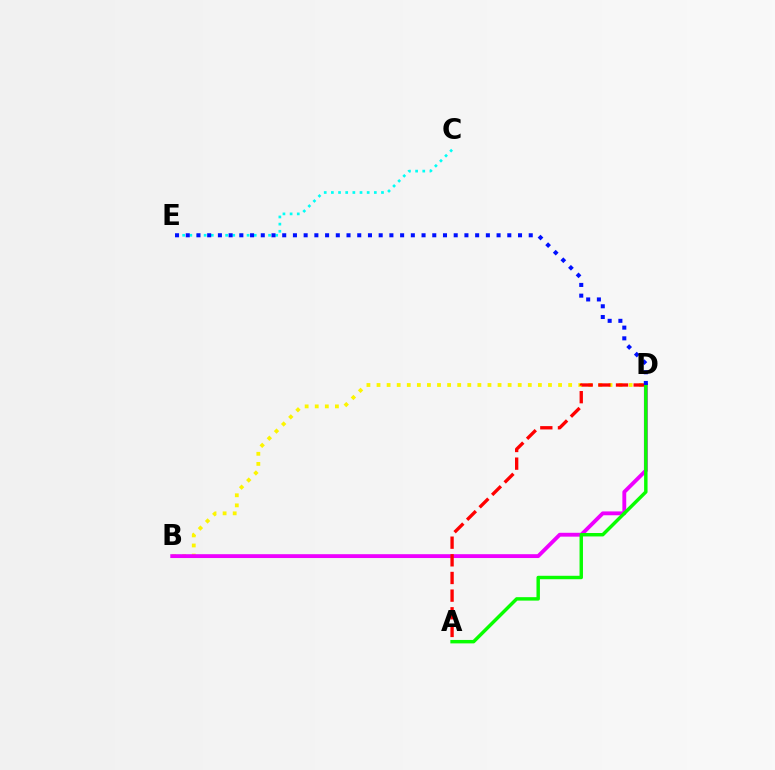{('C', 'E'): [{'color': '#00fff6', 'line_style': 'dotted', 'thickness': 1.94}], ('B', 'D'): [{'color': '#fcf500', 'line_style': 'dotted', 'thickness': 2.74}, {'color': '#ee00ff', 'line_style': 'solid', 'thickness': 2.77}], ('A', 'D'): [{'color': '#ff0000', 'line_style': 'dashed', 'thickness': 2.4}, {'color': '#08ff00', 'line_style': 'solid', 'thickness': 2.48}], ('D', 'E'): [{'color': '#0010ff', 'line_style': 'dotted', 'thickness': 2.91}]}